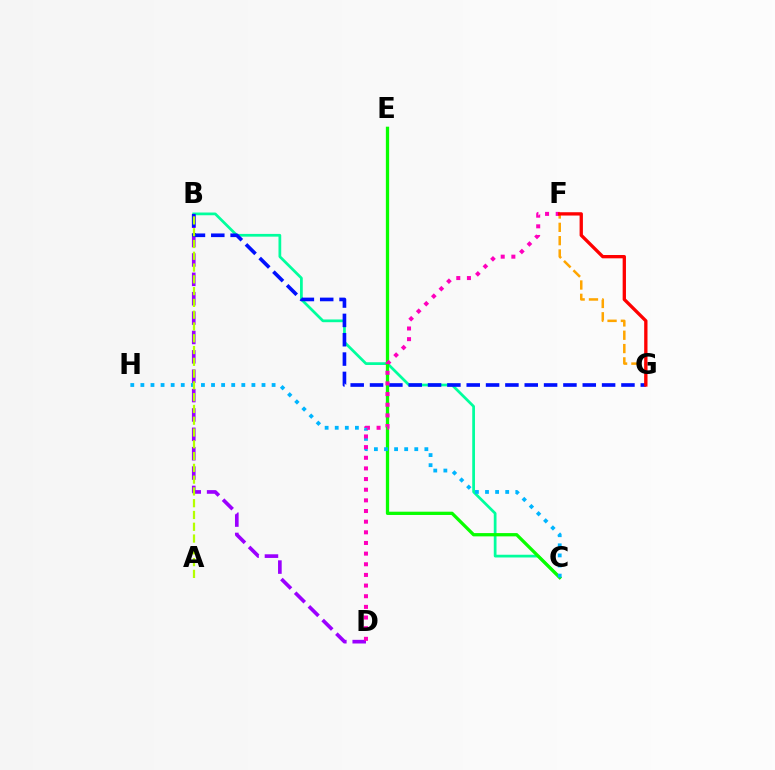{('B', 'C'): [{'color': '#00ff9d', 'line_style': 'solid', 'thickness': 1.97}], ('B', 'D'): [{'color': '#9b00ff', 'line_style': 'dashed', 'thickness': 2.63}], ('C', 'E'): [{'color': '#08ff00', 'line_style': 'solid', 'thickness': 2.36}], ('F', 'G'): [{'color': '#ffa500', 'line_style': 'dashed', 'thickness': 1.81}, {'color': '#ff0000', 'line_style': 'solid', 'thickness': 2.39}], ('C', 'H'): [{'color': '#00b5ff', 'line_style': 'dotted', 'thickness': 2.74}], ('B', 'G'): [{'color': '#0010ff', 'line_style': 'dashed', 'thickness': 2.63}], ('D', 'F'): [{'color': '#ff00bd', 'line_style': 'dotted', 'thickness': 2.89}], ('A', 'B'): [{'color': '#b3ff00', 'line_style': 'dashed', 'thickness': 1.6}]}